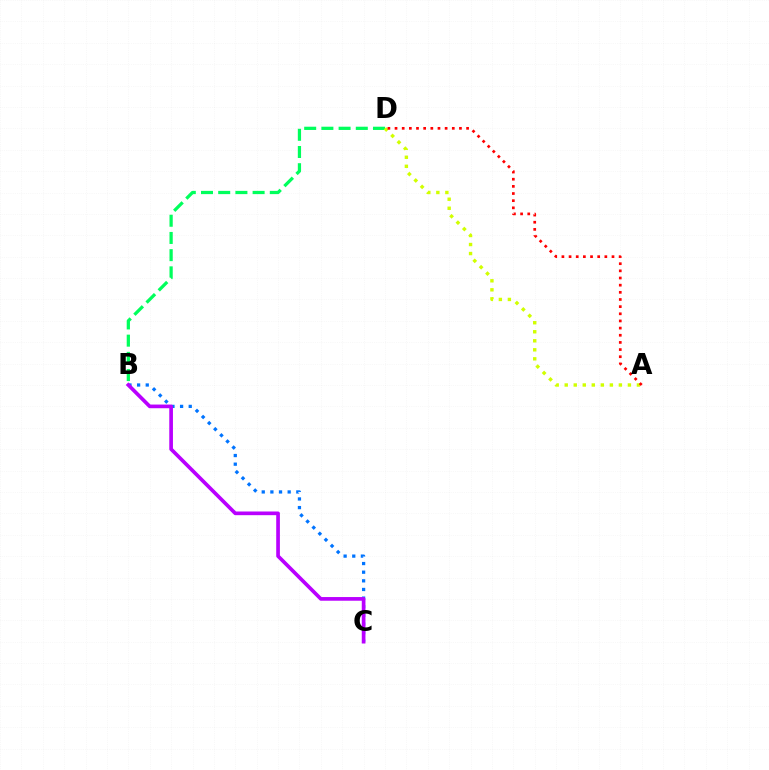{('B', 'C'): [{'color': '#0074ff', 'line_style': 'dotted', 'thickness': 2.35}, {'color': '#b900ff', 'line_style': 'solid', 'thickness': 2.65}], ('B', 'D'): [{'color': '#00ff5c', 'line_style': 'dashed', 'thickness': 2.34}], ('A', 'D'): [{'color': '#d1ff00', 'line_style': 'dotted', 'thickness': 2.45}, {'color': '#ff0000', 'line_style': 'dotted', 'thickness': 1.94}]}